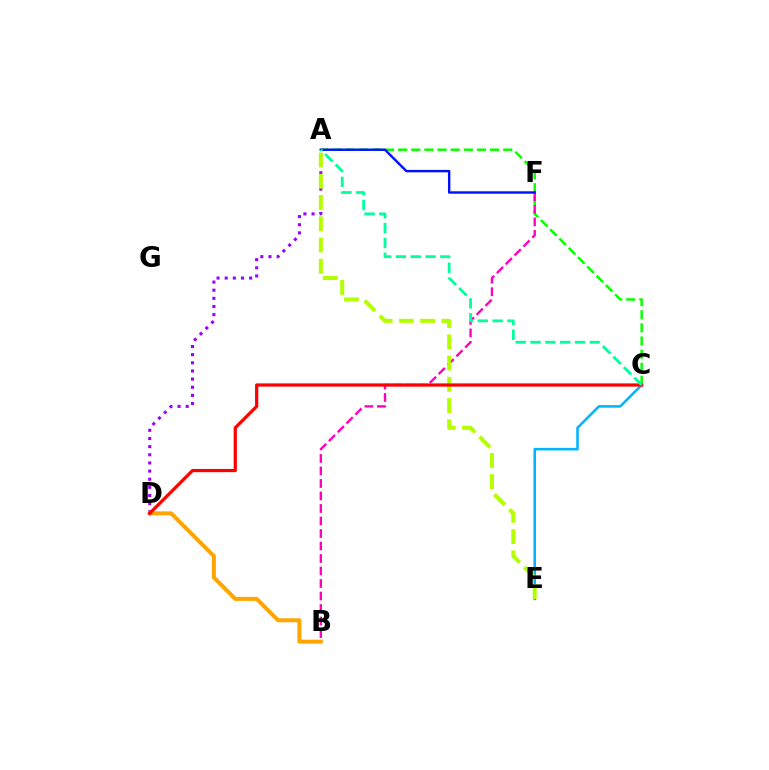{('C', 'E'): [{'color': '#00b5ff', 'line_style': 'solid', 'thickness': 1.84}], ('A', 'D'): [{'color': '#9b00ff', 'line_style': 'dotted', 'thickness': 2.21}], ('A', 'C'): [{'color': '#08ff00', 'line_style': 'dashed', 'thickness': 1.78}, {'color': '#00ff9d', 'line_style': 'dashed', 'thickness': 2.02}], ('B', 'F'): [{'color': '#ff00bd', 'line_style': 'dashed', 'thickness': 1.7}], ('A', 'E'): [{'color': '#b3ff00', 'line_style': 'dashed', 'thickness': 2.89}], ('B', 'D'): [{'color': '#ffa500', 'line_style': 'solid', 'thickness': 2.87}], ('C', 'D'): [{'color': '#ff0000', 'line_style': 'solid', 'thickness': 2.32}], ('A', 'F'): [{'color': '#0010ff', 'line_style': 'solid', 'thickness': 1.74}]}